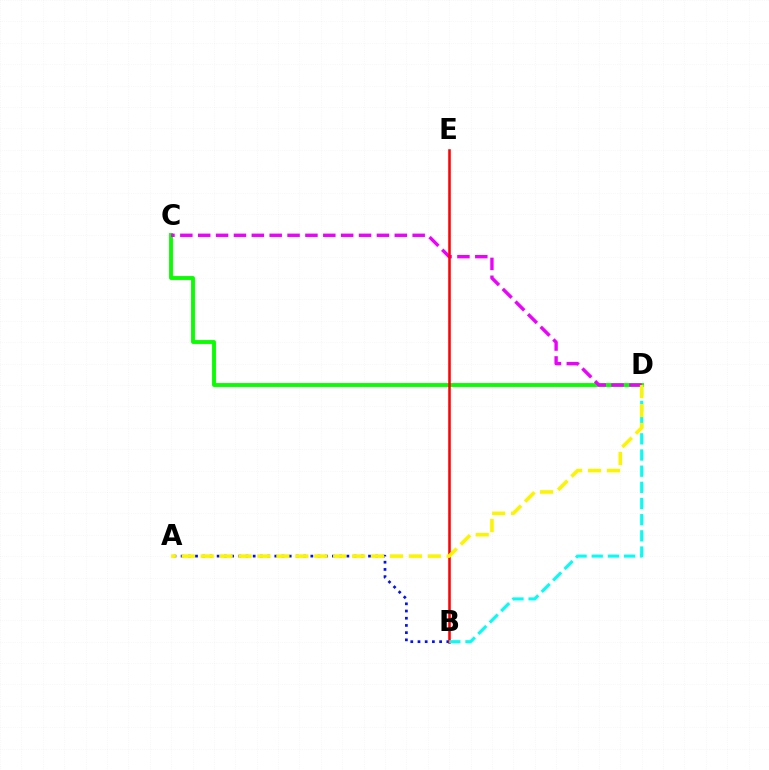{('A', 'B'): [{'color': '#0010ff', 'line_style': 'dotted', 'thickness': 1.96}], ('C', 'D'): [{'color': '#08ff00', 'line_style': 'solid', 'thickness': 2.79}, {'color': '#ee00ff', 'line_style': 'dashed', 'thickness': 2.43}], ('B', 'E'): [{'color': '#ff0000', 'line_style': 'solid', 'thickness': 1.84}], ('B', 'D'): [{'color': '#00fff6', 'line_style': 'dashed', 'thickness': 2.2}], ('A', 'D'): [{'color': '#fcf500', 'line_style': 'dashed', 'thickness': 2.57}]}